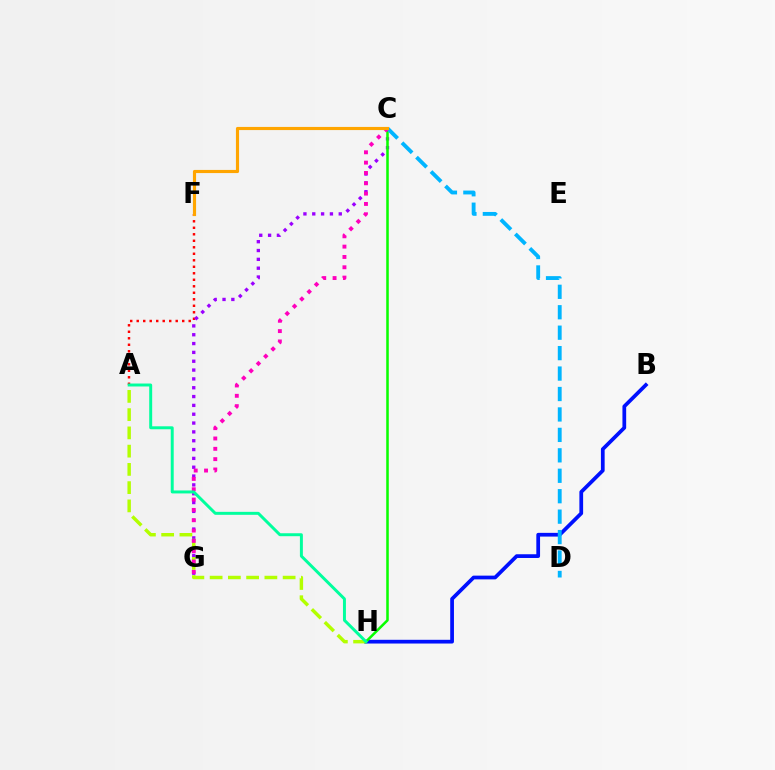{('A', 'F'): [{'color': '#ff0000', 'line_style': 'dotted', 'thickness': 1.77}], ('B', 'H'): [{'color': '#0010ff', 'line_style': 'solid', 'thickness': 2.69}], ('C', 'G'): [{'color': '#9b00ff', 'line_style': 'dotted', 'thickness': 2.4}, {'color': '#ff00bd', 'line_style': 'dotted', 'thickness': 2.81}], ('A', 'H'): [{'color': '#b3ff00', 'line_style': 'dashed', 'thickness': 2.48}, {'color': '#00ff9d', 'line_style': 'solid', 'thickness': 2.13}], ('C', 'H'): [{'color': '#08ff00', 'line_style': 'solid', 'thickness': 1.83}], ('C', 'D'): [{'color': '#00b5ff', 'line_style': 'dashed', 'thickness': 2.78}], ('C', 'F'): [{'color': '#ffa500', 'line_style': 'solid', 'thickness': 2.26}]}